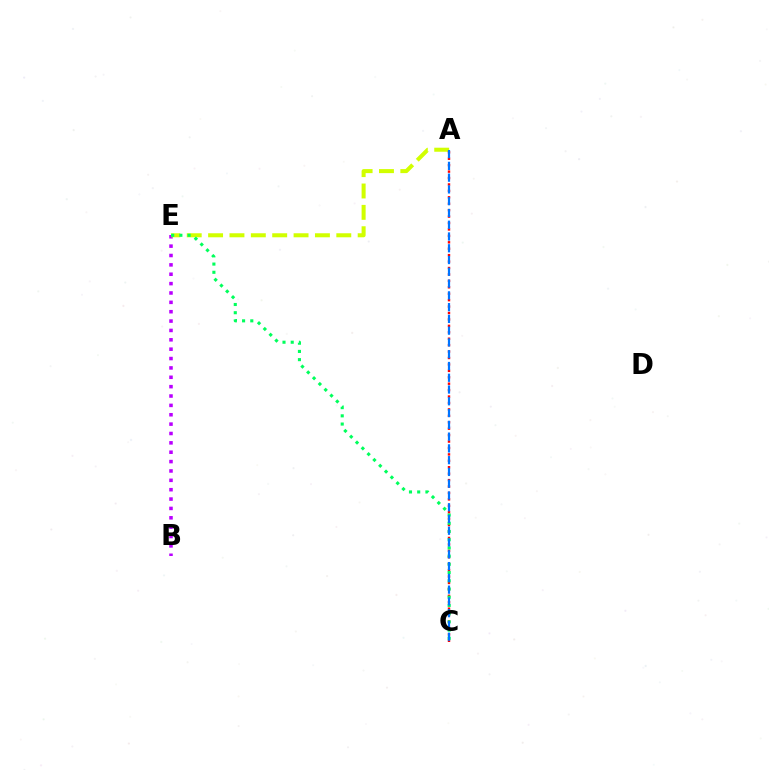{('B', 'E'): [{'color': '#b900ff', 'line_style': 'dotted', 'thickness': 2.55}], ('A', 'E'): [{'color': '#d1ff00', 'line_style': 'dashed', 'thickness': 2.9}], ('A', 'C'): [{'color': '#ff0000', 'line_style': 'dotted', 'thickness': 1.75}, {'color': '#0074ff', 'line_style': 'dashed', 'thickness': 1.6}], ('C', 'E'): [{'color': '#00ff5c', 'line_style': 'dotted', 'thickness': 2.23}]}